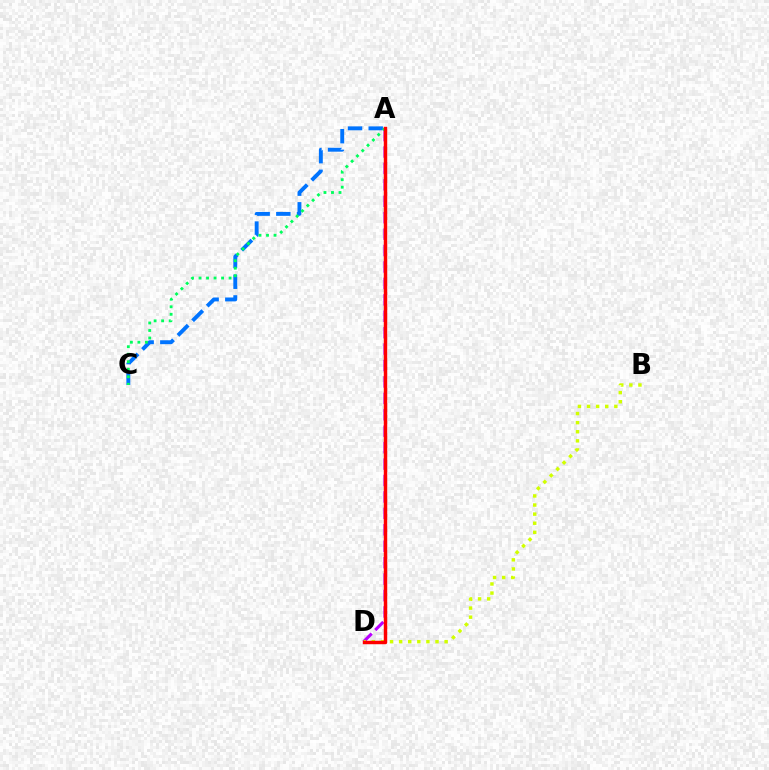{('A', 'D'): [{'color': '#b900ff', 'line_style': 'dashed', 'thickness': 2.23}, {'color': '#ff0000', 'line_style': 'solid', 'thickness': 2.48}], ('A', 'C'): [{'color': '#0074ff', 'line_style': 'dashed', 'thickness': 2.81}, {'color': '#00ff5c', 'line_style': 'dotted', 'thickness': 2.04}], ('B', 'D'): [{'color': '#d1ff00', 'line_style': 'dotted', 'thickness': 2.47}]}